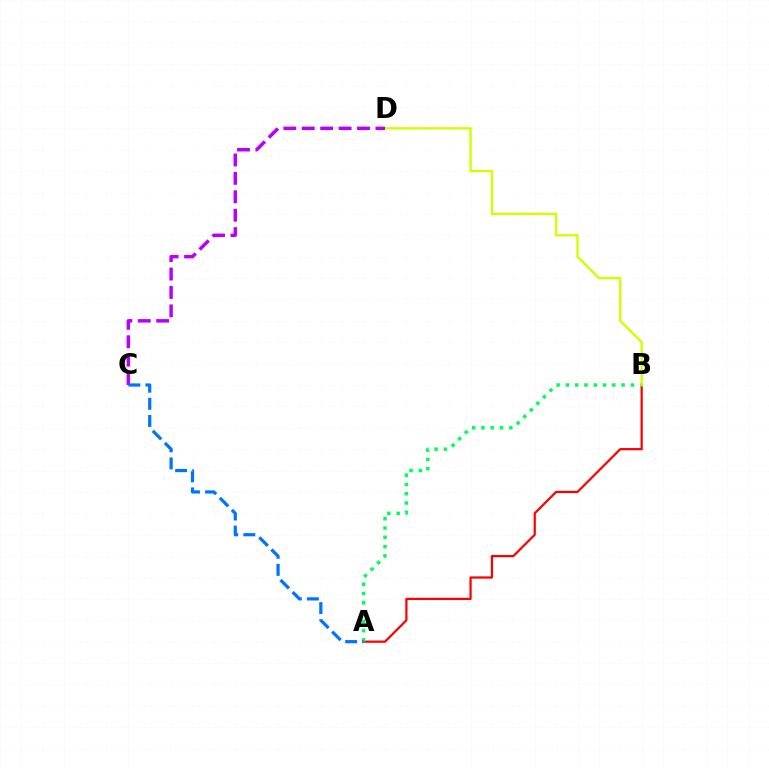{('A', 'B'): [{'color': '#ff0000', 'line_style': 'solid', 'thickness': 1.61}, {'color': '#00ff5c', 'line_style': 'dotted', 'thickness': 2.52}], ('B', 'D'): [{'color': '#d1ff00', 'line_style': 'solid', 'thickness': 1.71}], ('C', 'D'): [{'color': '#b900ff', 'line_style': 'dashed', 'thickness': 2.5}], ('A', 'C'): [{'color': '#0074ff', 'line_style': 'dashed', 'thickness': 2.33}]}